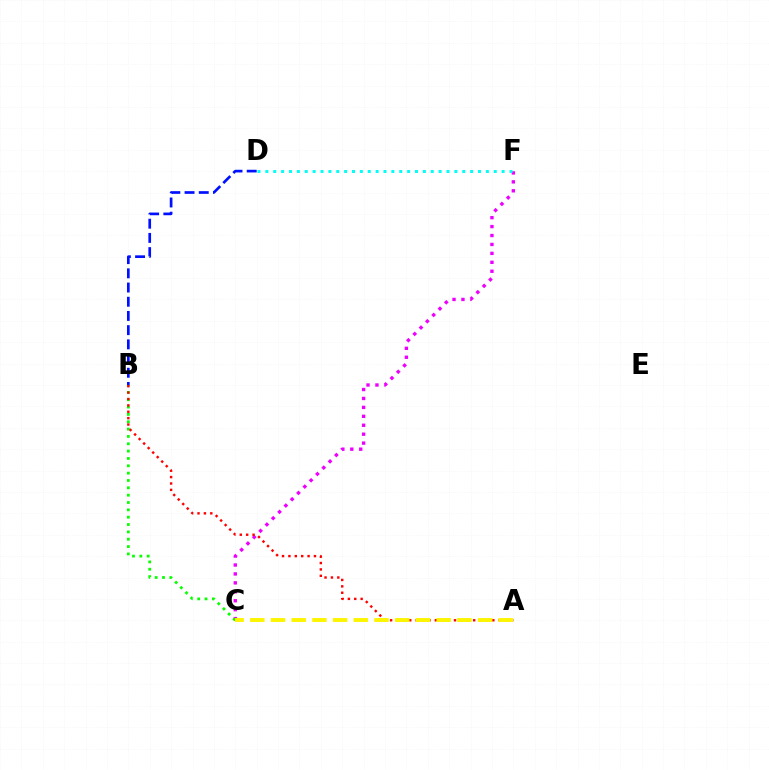{('C', 'F'): [{'color': '#ee00ff', 'line_style': 'dotted', 'thickness': 2.43}], ('B', 'D'): [{'color': '#0010ff', 'line_style': 'dashed', 'thickness': 1.93}], ('D', 'F'): [{'color': '#00fff6', 'line_style': 'dotted', 'thickness': 2.14}], ('B', 'C'): [{'color': '#08ff00', 'line_style': 'dotted', 'thickness': 2.0}], ('A', 'B'): [{'color': '#ff0000', 'line_style': 'dotted', 'thickness': 1.74}], ('A', 'C'): [{'color': '#fcf500', 'line_style': 'dashed', 'thickness': 2.81}]}